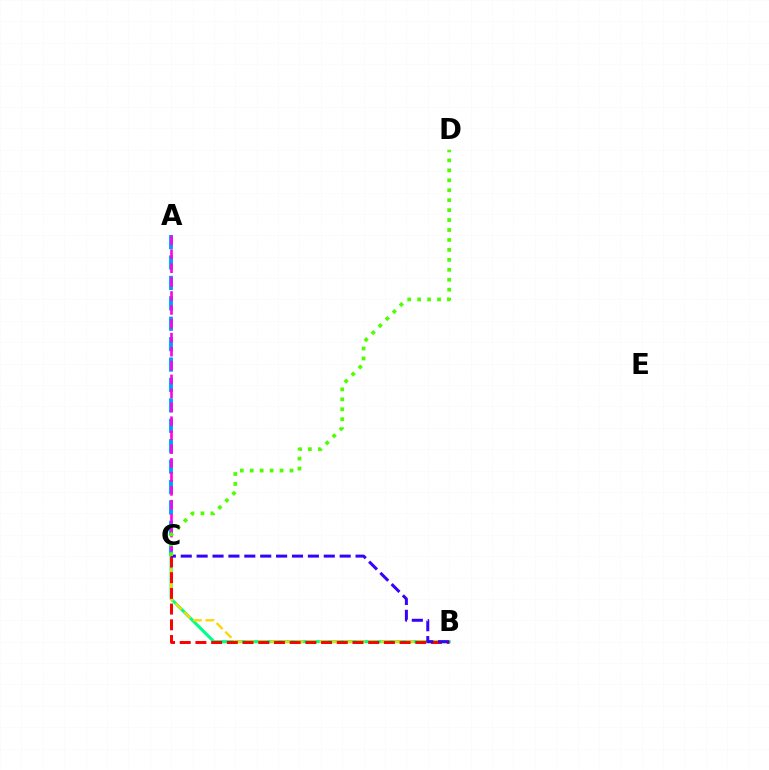{('B', 'C'): [{'color': '#00ff86', 'line_style': 'solid', 'thickness': 2.24}, {'color': '#ffd500', 'line_style': 'dashed', 'thickness': 1.67}, {'color': '#ff0000', 'line_style': 'dashed', 'thickness': 2.13}, {'color': '#3700ff', 'line_style': 'dashed', 'thickness': 2.16}], ('A', 'C'): [{'color': '#009eff', 'line_style': 'dashed', 'thickness': 2.77}, {'color': '#ff00ed', 'line_style': 'dashed', 'thickness': 1.89}], ('C', 'D'): [{'color': '#4fff00', 'line_style': 'dotted', 'thickness': 2.7}]}